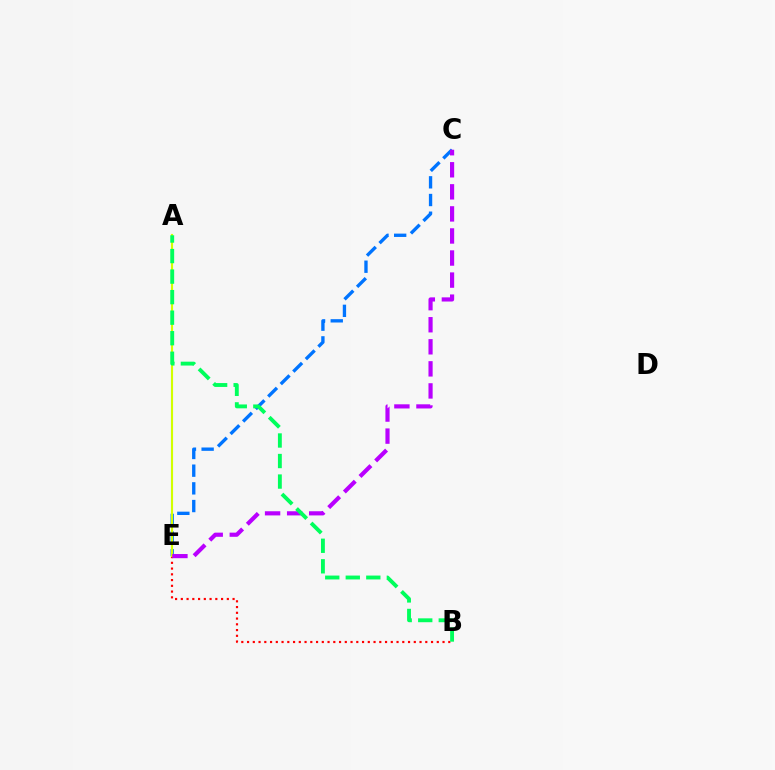{('C', 'E'): [{'color': '#0074ff', 'line_style': 'dashed', 'thickness': 2.4}, {'color': '#b900ff', 'line_style': 'dashed', 'thickness': 3.0}], ('B', 'E'): [{'color': '#ff0000', 'line_style': 'dotted', 'thickness': 1.56}], ('A', 'E'): [{'color': '#d1ff00', 'line_style': 'solid', 'thickness': 1.54}], ('A', 'B'): [{'color': '#00ff5c', 'line_style': 'dashed', 'thickness': 2.79}]}